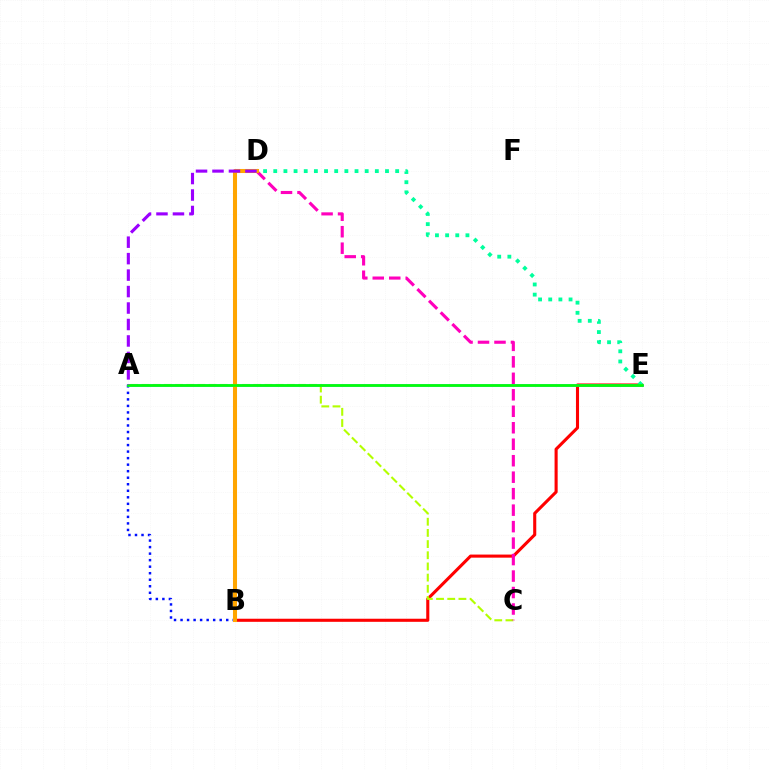{('B', 'E'): [{'color': '#ff0000', 'line_style': 'solid', 'thickness': 2.22}], ('A', 'B'): [{'color': '#0010ff', 'line_style': 'dotted', 'thickness': 1.77}], ('A', 'C'): [{'color': '#b3ff00', 'line_style': 'dashed', 'thickness': 1.52}], ('C', 'D'): [{'color': '#ff00bd', 'line_style': 'dashed', 'thickness': 2.24}], ('A', 'E'): [{'color': '#00b5ff', 'line_style': 'solid', 'thickness': 1.82}, {'color': '#08ff00', 'line_style': 'solid', 'thickness': 1.89}], ('D', 'E'): [{'color': '#00ff9d', 'line_style': 'dotted', 'thickness': 2.76}], ('B', 'D'): [{'color': '#ffa500', 'line_style': 'solid', 'thickness': 2.92}], ('A', 'D'): [{'color': '#9b00ff', 'line_style': 'dashed', 'thickness': 2.24}]}